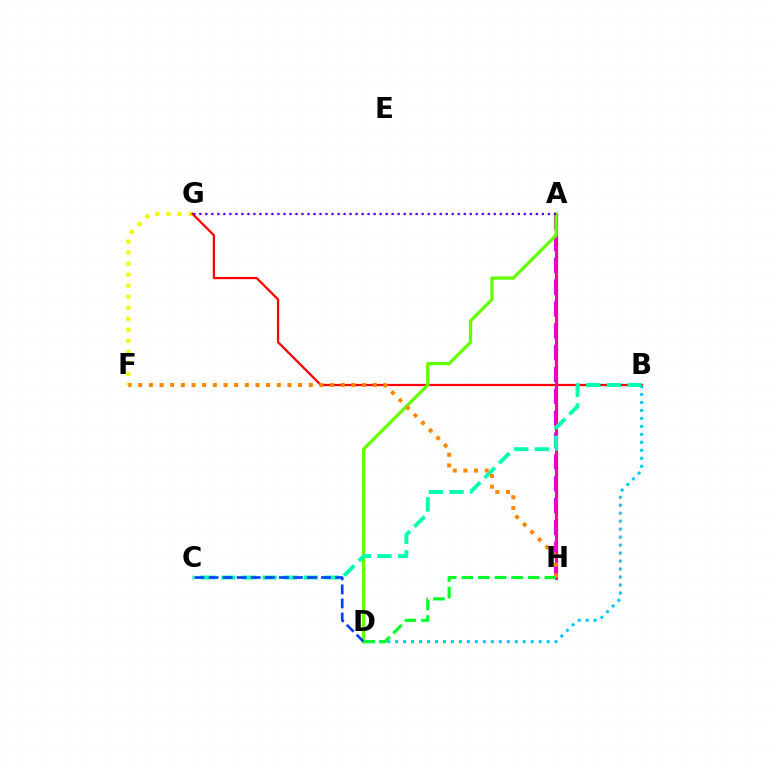{('A', 'H'): [{'color': '#d600ff', 'line_style': 'dashed', 'thickness': 2.97}, {'color': '#ff00a0', 'line_style': 'solid', 'thickness': 2.26}], ('B', 'D'): [{'color': '#00c7ff', 'line_style': 'dotted', 'thickness': 2.17}], ('F', 'G'): [{'color': '#eeff00', 'line_style': 'dotted', 'thickness': 3.0}], ('B', 'G'): [{'color': '#ff0000', 'line_style': 'solid', 'thickness': 1.61}], ('A', 'D'): [{'color': '#66ff00', 'line_style': 'solid', 'thickness': 2.36}], ('B', 'C'): [{'color': '#00ffaf', 'line_style': 'dashed', 'thickness': 2.8}], ('A', 'G'): [{'color': '#4f00ff', 'line_style': 'dotted', 'thickness': 1.63}], ('F', 'H'): [{'color': '#ff8800', 'line_style': 'dotted', 'thickness': 2.9}], ('C', 'D'): [{'color': '#003fff', 'line_style': 'dashed', 'thickness': 1.91}], ('D', 'H'): [{'color': '#00ff27', 'line_style': 'dashed', 'thickness': 2.26}]}